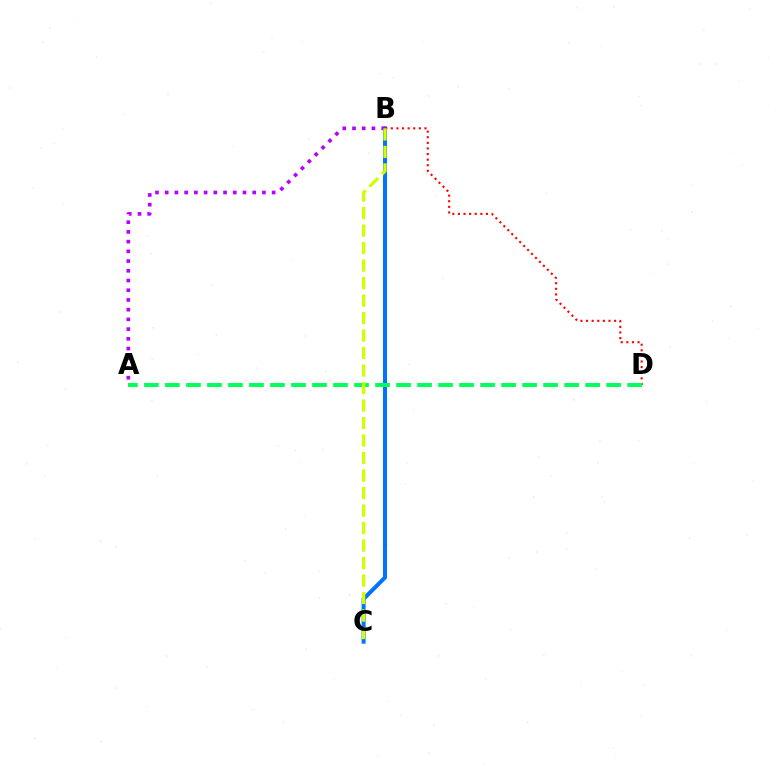{('B', 'C'): [{'color': '#0074ff', 'line_style': 'solid', 'thickness': 2.88}, {'color': '#d1ff00', 'line_style': 'dashed', 'thickness': 2.38}], ('B', 'D'): [{'color': '#ff0000', 'line_style': 'dotted', 'thickness': 1.52}], ('A', 'D'): [{'color': '#00ff5c', 'line_style': 'dashed', 'thickness': 2.85}], ('A', 'B'): [{'color': '#b900ff', 'line_style': 'dotted', 'thickness': 2.64}]}